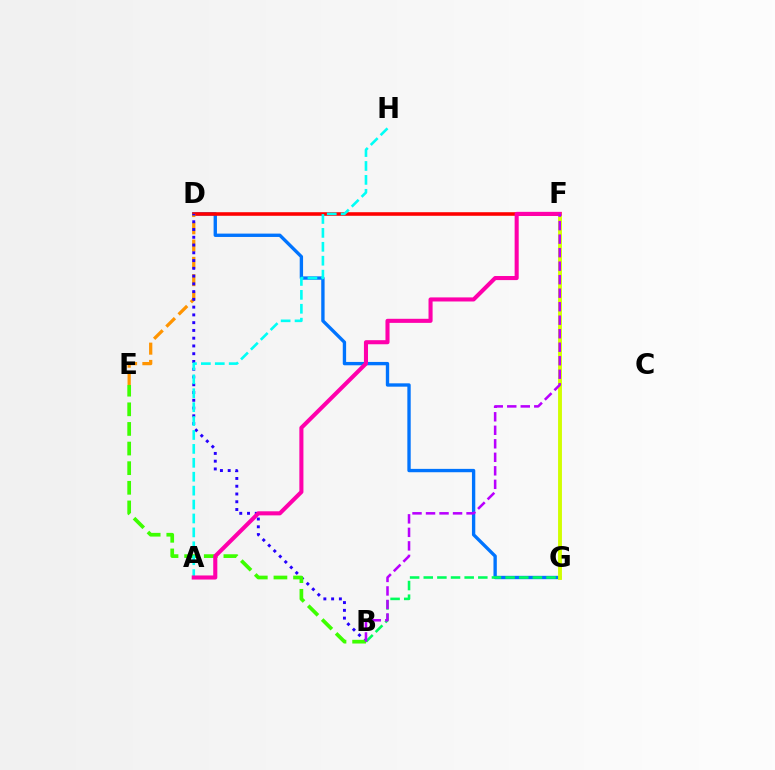{('D', 'G'): [{'color': '#0074ff', 'line_style': 'solid', 'thickness': 2.41}], ('D', 'F'): [{'color': '#ff0000', 'line_style': 'solid', 'thickness': 2.58}], ('D', 'E'): [{'color': '#ff9400', 'line_style': 'dashed', 'thickness': 2.35}], ('F', 'G'): [{'color': '#d1ff00', 'line_style': 'solid', 'thickness': 2.79}], ('B', 'D'): [{'color': '#2500ff', 'line_style': 'dotted', 'thickness': 2.11}], ('B', 'E'): [{'color': '#3dff00', 'line_style': 'dashed', 'thickness': 2.67}], ('A', 'H'): [{'color': '#00fff6', 'line_style': 'dashed', 'thickness': 1.89}], ('B', 'G'): [{'color': '#00ff5c', 'line_style': 'dashed', 'thickness': 1.85}], ('A', 'F'): [{'color': '#ff00ac', 'line_style': 'solid', 'thickness': 2.94}], ('B', 'F'): [{'color': '#b900ff', 'line_style': 'dashed', 'thickness': 1.84}]}